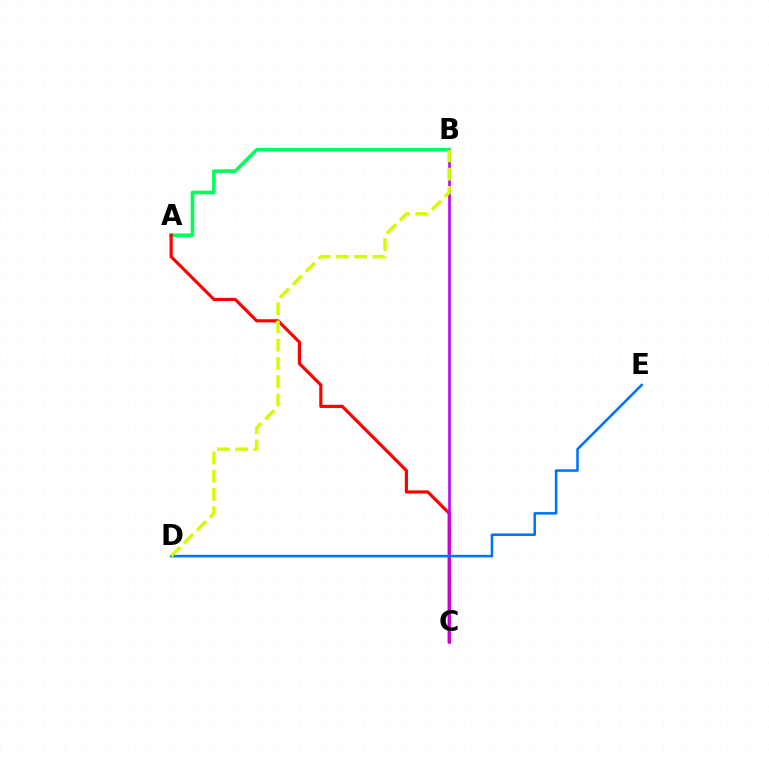{('A', 'B'): [{'color': '#00ff5c', 'line_style': 'solid', 'thickness': 2.6}], ('A', 'C'): [{'color': '#ff0000', 'line_style': 'solid', 'thickness': 2.28}], ('B', 'C'): [{'color': '#b900ff', 'line_style': 'solid', 'thickness': 1.86}], ('D', 'E'): [{'color': '#0074ff', 'line_style': 'solid', 'thickness': 1.83}], ('B', 'D'): [{'color': '#d1ff00', 'line_style': 'dashed', 'thickness': 2.48}]}